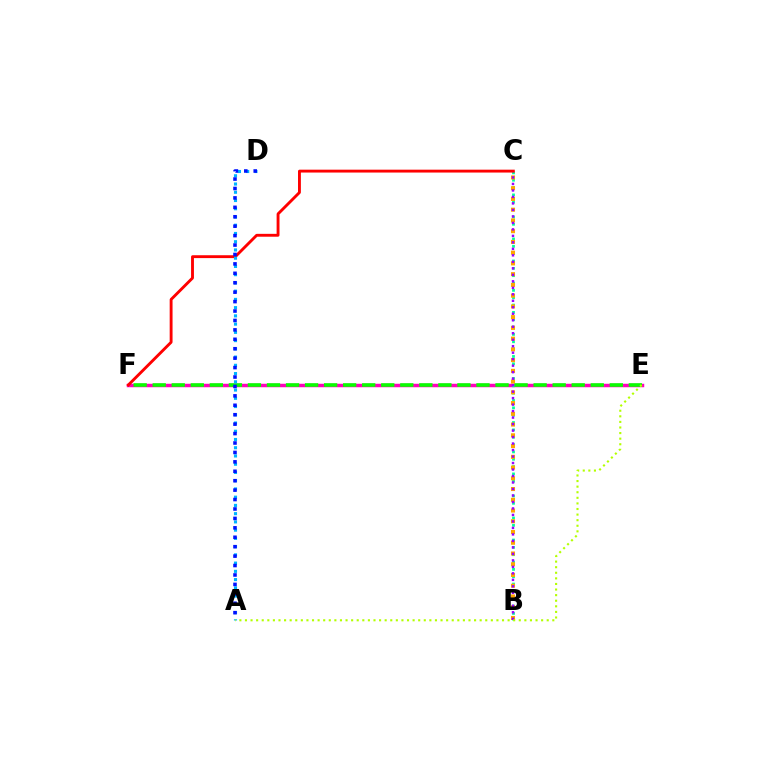{('E', 'F'): [{'color': '#ff00bd', 'line_style': 'solid', 'thickness': 2.5}, {'color': '#08ff00', 'line_style': 'dashed', 'thickness': 2.59}], ('B', 'C'): [{'color': '#00ff9d', 'line_style': 'dotted', 'thickness': 1.99}, {'color': '#ffa500', 'line_style': 'dotted', 'thickness': 2.92}, {'color': '#9b00ff', 'line_style': 'dotted', 'thickness': 1.76}], ('C', 'F'): [{'color': '#ff0000', 'line_style': 'solid', 'thickness': 2.07}], ('A', 'D'): [{'color': '#00b5ff', 'line_style': 'dotted', 'thickness': 2.24}, {'color': '#0010ff', 'line_style': 'dotted', 'thickness': 2.56}], ('A', 'E'): [{'color': '#b3ff00', 'line_style': 'dotted', 'thickness': 1.52}]}